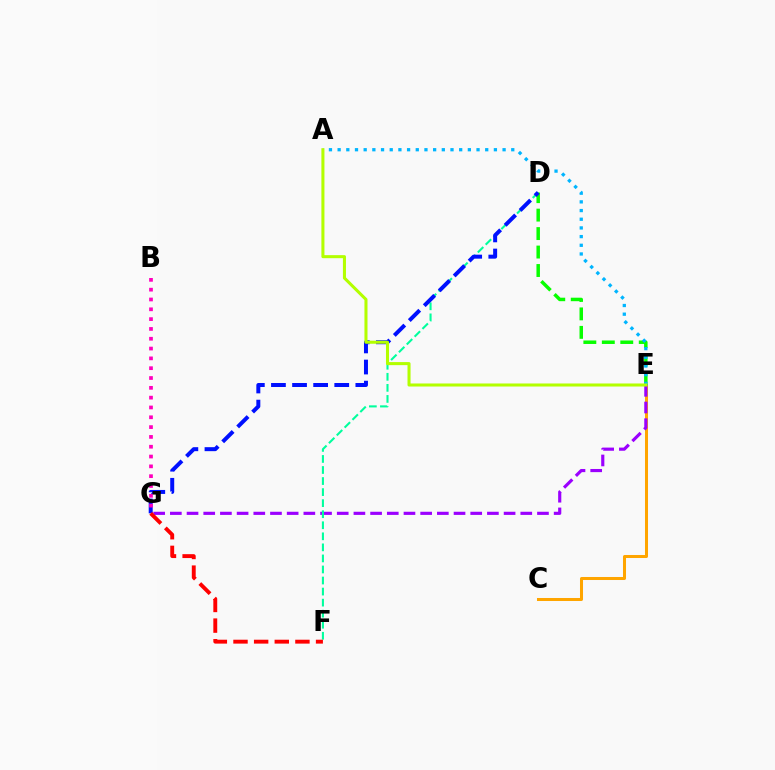{('C', 'E'): [{'color': '#ffa500', 'line_style': 'solid', 'thickness': 2.17}], ('E', 'G'): [{'color': '#9b00ff', 'line_style': 'dashed', 'thickness': 2.27}], ('D', 'F'): [{'color': '#00ff9d', 'line_style': 'dashed', 'thickness': 1.5}], ('D', 'E'): [{'color': '#08ff00', 'line_style': 'dashed', 'thickness': 2.51}], ('D', 'G'): [{'color': '#0010ff', 'line_style': 'dashed', 'thickness': 2.87}], ('A', 'E'): [{'color': '#00b5ff', 'line_style': 'dotted', 'thickness': 2.36}, {'color': '#b3ff00', 'line_style': 'solid', 'thickness': 2.2}], ('F', 'G'): [{'color': '#ff0000', 'line_style': 'dashed', 'thickness': 2.8}], ('B', 'G'): [{'color': '#ff00bd', 'line_style': 'dotted', 'thickness': 2.67}]}